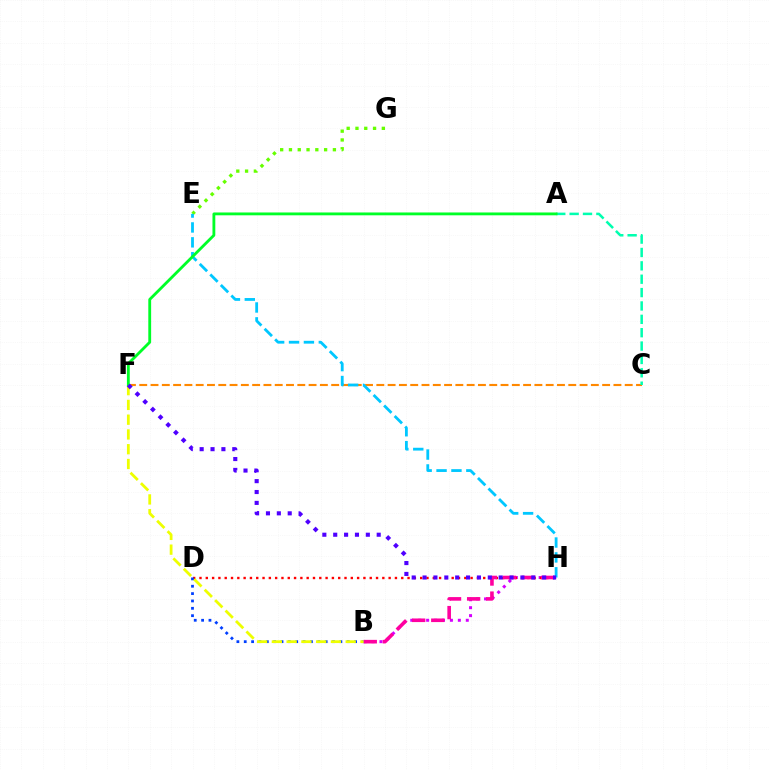{('C', 'F'): [{'color': '#ff8800', 'line_style': 'dashed', 'thickness': 1.53}], ('B', 'H'): [{'color': '#d600ff', 'line_style': 'dotted', 'thickness': 2.15}, {'color': '#ff00a0', 'line_style': 'dashed', 'thickness': 2.59}], ('D', 'H'): [{'color': '#ff0000', 'line_style': 'dotted', 'thickness': 1.71}], ('E', 'G'): [{'color': '#66ff00', 'line_style': 'dotted', 'thickness': 2.39}], ('B', 'D'): [{'color': '#003fff', 'line_style': 'dotted', 'thickness': 2.0}], ('A', 'C'): [{'color': '#00ffaf', 'line_style': 'dashed', 'thickness': 1.82}], ('E', 'H'): [{'color': '#00c7ff', 'line_style': 'dashed', 'thickness': 2.02}], ('B', 'F'): [{'color': '#eeff00', 'line_style': 'dashed', 'thickness': 2.01}], ('A', 'F'): [{'color': '#00ff27', 'line_style': 'solid', 'thickness': 2.04}], ('F', 'H'): [{'color': '#4f00ff', 'line_style': 'dotted', 'thickness': 2.95}]}